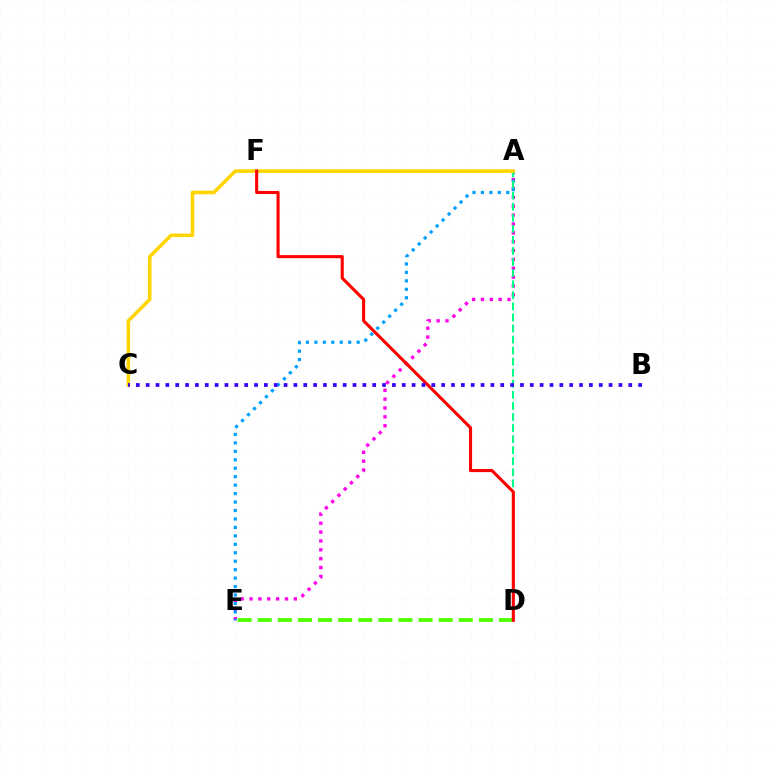{('D', 'E'): [{'color': '#4fff00', 'line_style': 'dashed', 'thickness': 2.73}], ('A', 'E'): [{'color': '#ff00ed', 'line_style': 'dotted', 'thickness': 2.41}, {'color': '#009eff', 'line_style': 'dotted', 'thickness': 2.3}], ('A', 'D'): [{'color': '#00ff86', 'line_style': 'dashed', 'thickness': 1.5}], ('A', 'C'): [{'color': '#ffd500', 'line_style': 'solid', 'thickness': 2.56}], ('D', 'F'): [{'color': '#ff0000', 'line_style': 'solid', 'thickness': 2.23}], ('B', 'C'): [{'color': '#3700ff', 'line_style': 'dotted', 'thickness': 2.68}]}